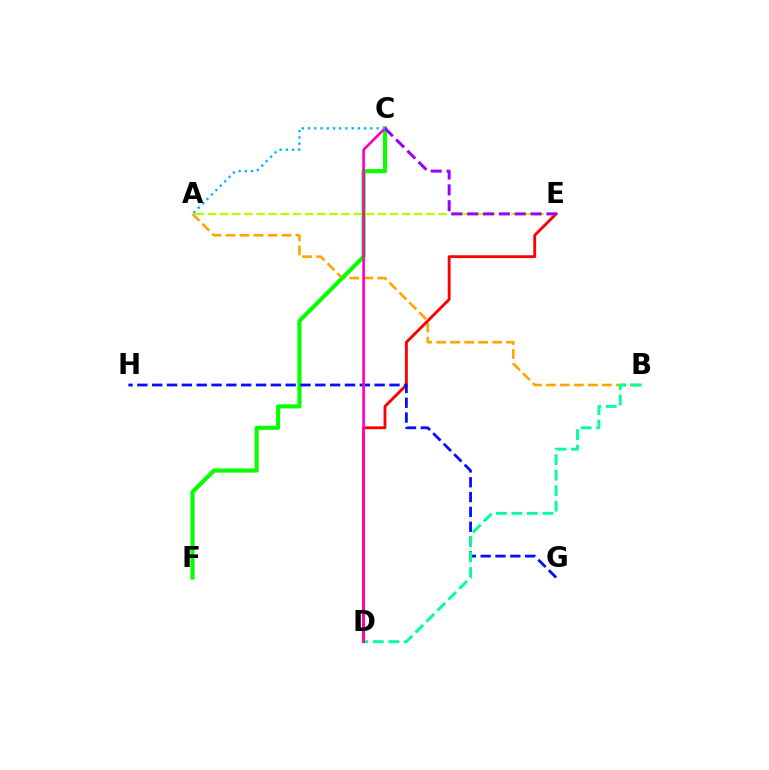{('A', 'B'): [{'color': '#ffa500', 'line_style': 'dashed', 'thickness': 1.9}], ('C', 'F'): [{'color': '#08ff00', 'line_style': 'solid', 'thickness': 2.96}], ('D', 'E'): [{'color': '#ff0000', 'line_style': 'solid', 'thickness': 2.06}], ('G', 'H'): [{'color': '#0010ff', 'line_style': 'dashed', 'thickness': 2.01}], ('B', 'D'): [{'color': '#00ff9d', 'line_style': 'dashed', 'thickness': 2.1}], ('A', 'E'): [{'color': '#b3ff00', 'line_style': 'dashed', 'thickness': 1.65}], ('C', 'D'): [{'color': '#ff00bd', 'line_style': 'solid', 'thickness': 1.91}], ('C', 'E'): [{'color': '#9b00ff', 'line_style': 'dashed', 'thickness': 2.15}], ('A', 'C'): [{'color': '#00b5ff', 'line_style': 'dotted', 'thickness': 1.69}]}